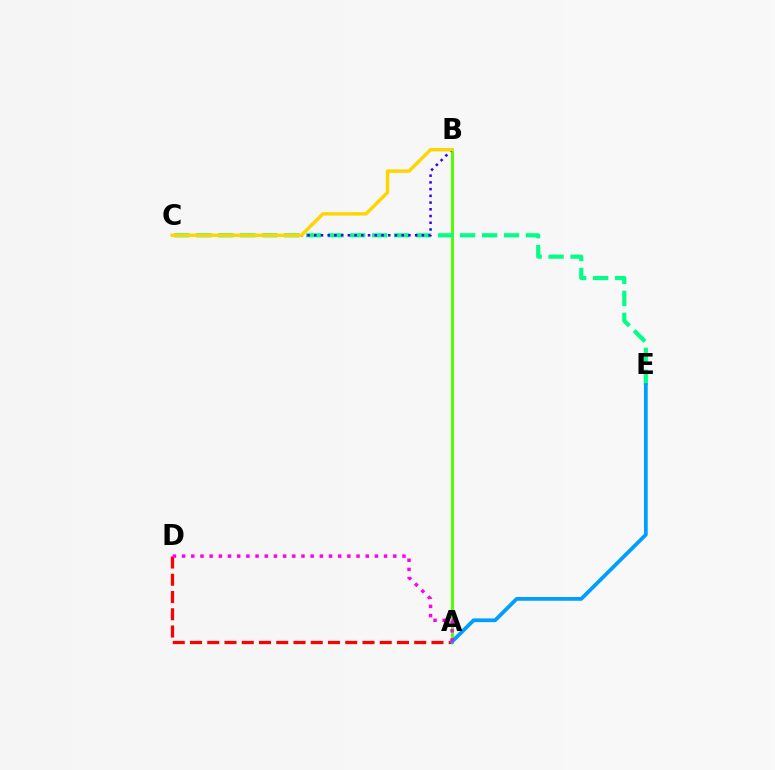{('A', 'D'): [{'color': '#ff0000', 'line_style': 'dashed', 'thickness': 2.34}, {'color': '#ff00ed', 'line_style': 'dotted', 'thickness': 2.49}], ('A', 'B'): [{'color': '#4fff00', 'line_style': 'solid', 'thickness': 2.11}], ('C', 'E'): [{'color': '#00ff86', 'line_style': 'dashed', 'thickness': 2.99}], ('B', 'C'): [{'color': '#3700ff', 'line_style': 'dotted', 'thickness': 1.83}, {'color': '#ffd500', 'line_style': 'solid', 'thickness': 2.46}], ('A', 'E'): [{'color': '#009eff', 'line_style': 'solid', 'thickness': 2.71}]}